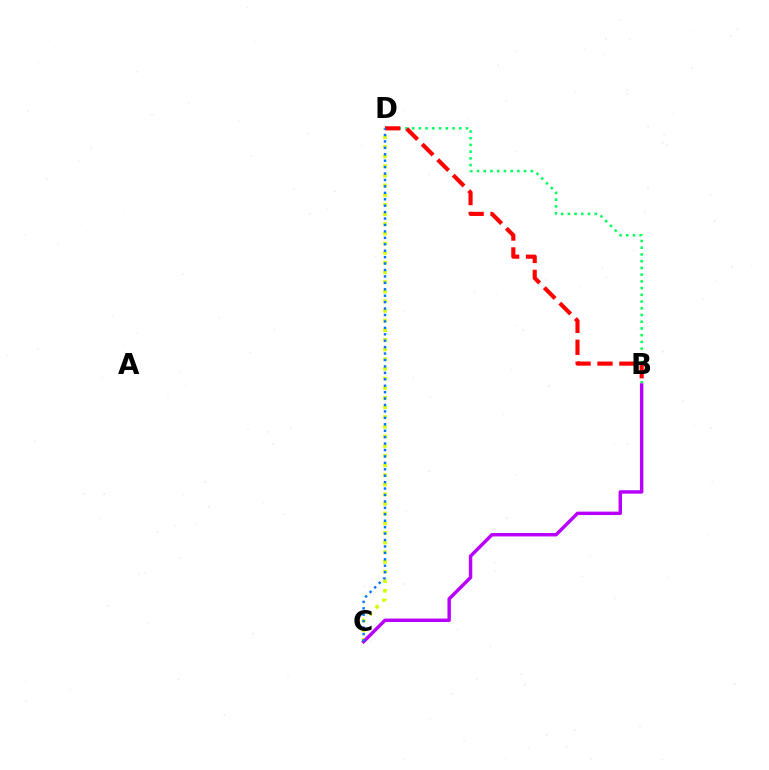{('B', 'D'): [{'color': '#00ff5c', 'line_style': 'dotted', 'thickness': 1.83}, {'color': '#ff0000', 'line_style': 'dashed', 'thickness': 2.98}], ('C', 'D'): [{'color': '#d1ff00', 'line_style': 'dotted', 'thickness': 2.62}, {'color': '#0074ff', 'line_style': 'dotted', 'thickness': 1.75}], ('B', 'C'): [{'color': '#b900ff', 'line_style': 'solid', 'thickness': 2.48}]}